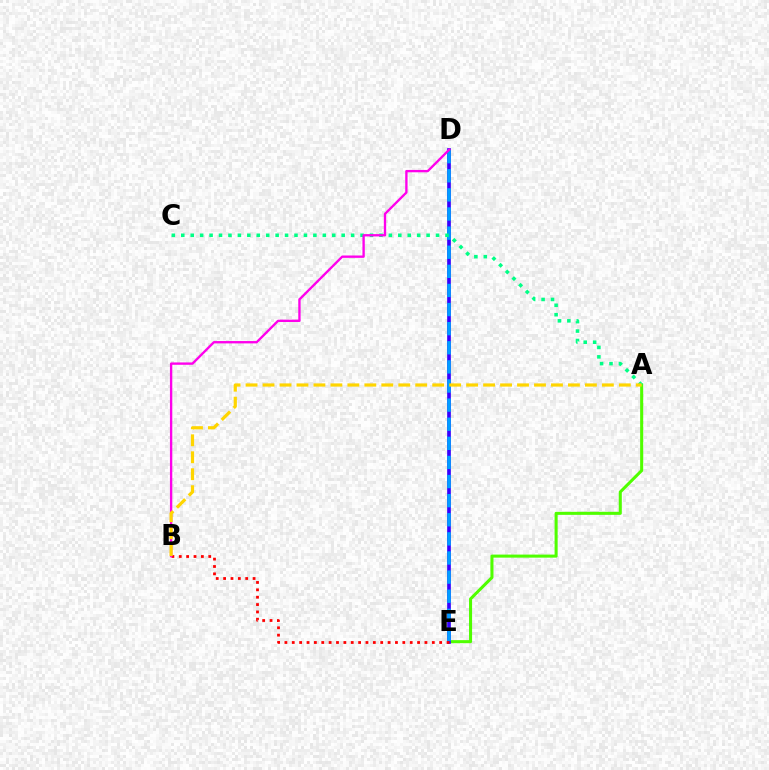{('A', 'E'): [{'color': '#4fff00', 'line_style': 'solid', 'thickness': 2.19}], ('D', 'E'): [{'color': '#3700ff', 'line_style': 'solid', 'thickness': 2.65}, {'color': '#009eff', 'line_style': 'dashed', 'thickness': 2.6}], ('A', 'C'): [{'color': '#00ff86', 'line_style': 'dotted', 'thickness': 2.56}], ('B', 'E'): [{'color': '#ff0000', 'line_style': 'dotted', 'thickness': 2.0}], ('B', 'D'): [{'color': '#ff00ed', 'line_style': 'solid', 'thickness': 1.69}], ('A', 'B'): [{'color': '#ffd500', 'line_style': 'dashed', 'thickness': 2.3}]}